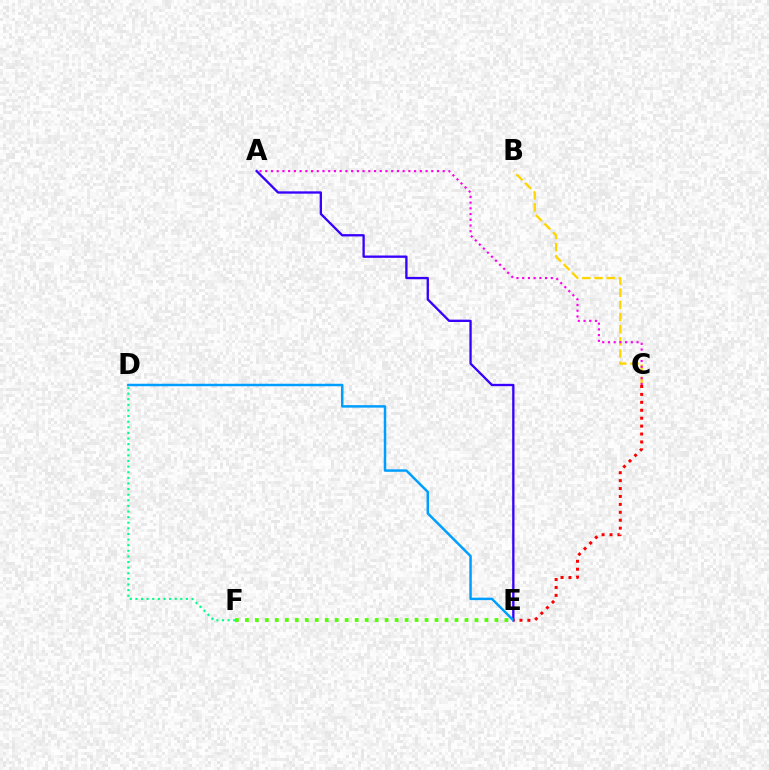{('B', 'C'): [{'color': '#ffd500', 'line_style': 'dashed', 'thickness': 1.65}], ('A', 'E'): [{'color': '#3700ff', 'line_style': 'solid', 'thickness': 1.67}], ('A', 'C'): [{'color': '#ff00ed', 'line_style': 'dotted', 'thickness': 1.56}], ('E', 'F'): [{'color': '#4fff00', 'line_style': 'dotted', 'thickness': 2.71}], ('D', 'F'): [{'color': '#00ff86', 'line_style': 'dotted', 'thickness': 1.53}], ('D', 'E'): [{'color': '#009eff', 'line_style': 'solid', 'thickness': 1.79}], ('C', 'E'): [{'color': '#ff0000', 'line_style': 'dotted', 'thickness': 2.15}]}